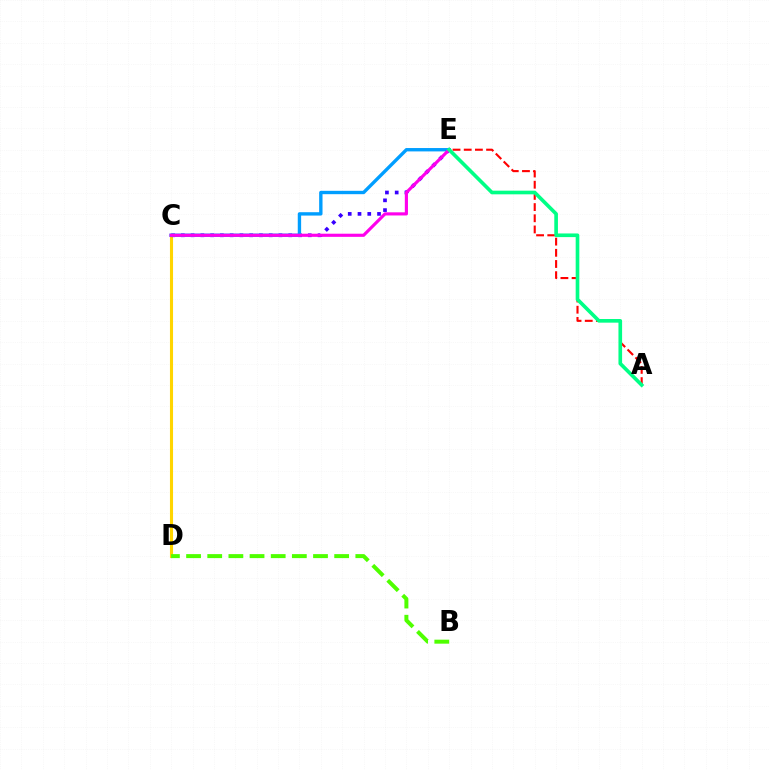{('C', 'D'): [{'color': '#ffd500', 'line_style': 'solid', 'thickness': 2.23}], ('A', 'E'): [{'color': '#ff0000', 'line_style': 'dashed', 'thickness': 1.52}, {'color': '#00ff86', 'line_style': 'solid', 'thickness': 2.63}], ('C', 'E'): [{'color': '#3700ff', 'line_style': 'dotted', 'thickness': 2.65}, {'color': '#009eff', 'line_style': 'solid', 'thickness': 2.42}, {'color': '#ff00ed', 'line_style': 'solid', 'thickness': 2.26}], ('B', 'D'): [{'color': '#4fff00', 'line_style': 'dashed', 'thickness': 2.87}]}